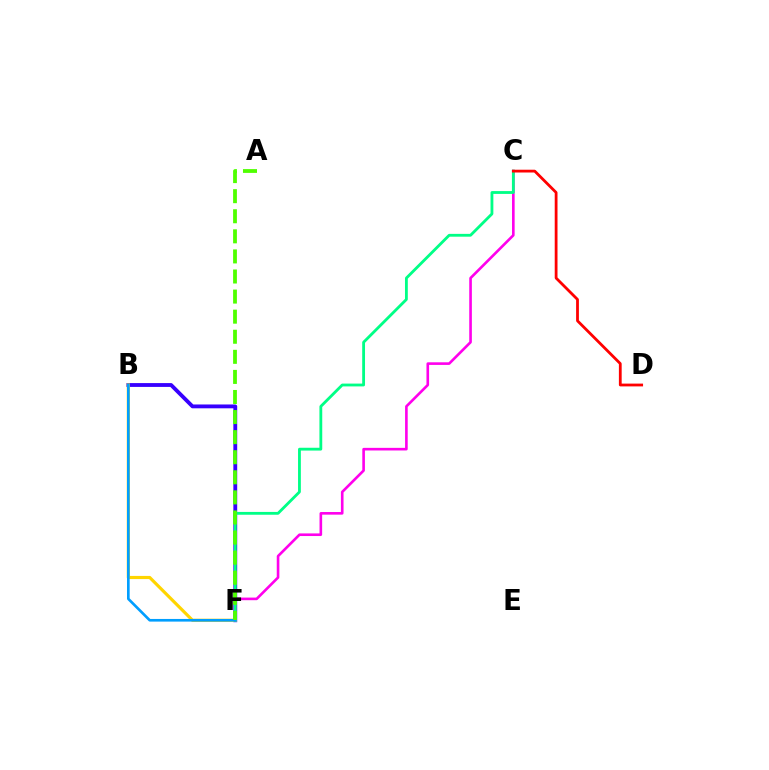{('B', 'F'): [{'color': '#3700ff', 'line_style': 'solid', 'thickness': 2.76}, {'color': '#ffd500', 'line_style': 'solid', 'thickness': 2.28}, {'color': '#009eff', 'line_style': 'solid', 'thickness': 1.91}], ('C', 'F'): [{'color': '#ff00ed', 'line_style': 'solid', 'thickness': 1.89}, {'color': '#00ff86', 'line_style': 'solid', 'thickness': 2.03}], ('C', 'D'): [{'color': '#ff0000', 'line_style': 'solid', 'thickness': 2.01}], ('A', 'F'): [{'color': '#4fff00', 'line_style': 'dashed', 'thickness': 2.73}]}